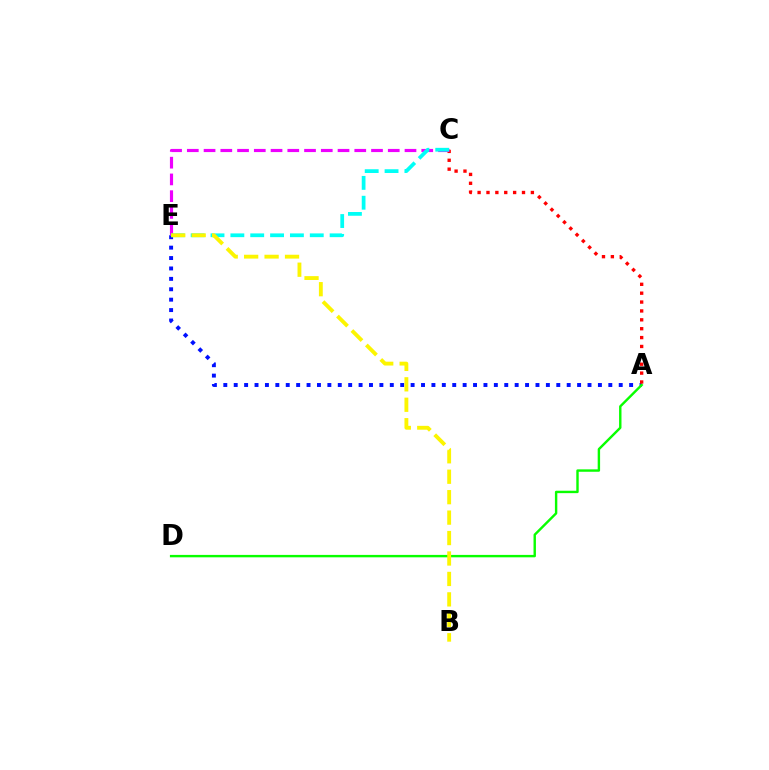{('A', 'E'): [{'color': '#0010ff', 'line_style': 'dotted', 'thickness': 2.83}], ('A', 'D'): [{'color': '#08ff00', 'line_style': 'solid', 'thickness': 1.74}], ('A', 'C'): [{'color': '#ff0000', 'line_style': 'dotted', 'thickness': 2.41}], ('C', 'E'): [{'color': '#ee00ff', 'line_style': 'dashed', 'thickness': 2.27}, {'color': '#00fff6', 'line_style': 'dashed', 'thickness': 2.7}], ('B', 'E'): [{'color': '#fcf500', 'line_style': 'dashed', 'thickness': 2.78}]}